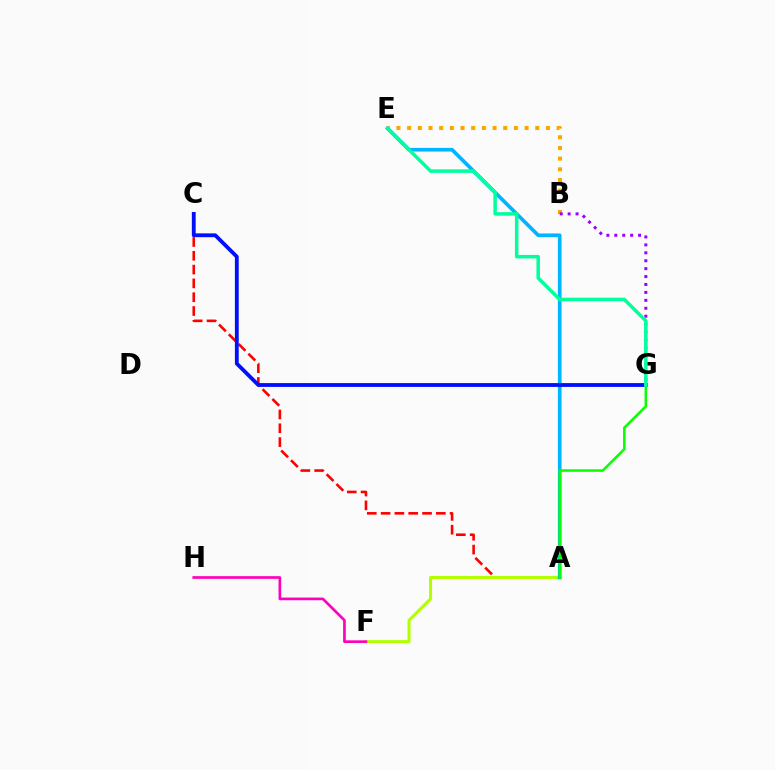{('B', 'E'): [{'color': '#ffa500', 'line_style': 'dotted', 'thickness': 2.9}], ('A', 'C'): [{'color': '#ff0000', 'line_style': 'dashed', 'thickness': 1.88}], ('A', 'F'): [{'color': '#b3ff00', 'line_style': 'solid', 'thickness': 2.21}], ('B', 'G'): [{'color': '#9b00ff', 'line_style': 'dotted', 'thickness': 2.15}], ('A', 'E'): [{'color': '#00b5ff', 'line_style': 'solid', 'thickness': 2.64}], ('C', 'G'): [{'color': '#0010ff', 'line_style': 'solid', 'thickness': 2.76}], ('A', 'G'): [{'color': '#08ff00', 'line_style': 'solid', 'thickness': 1.82}], ('E', 'G'): [{'color': '#00ff9d', 'line_style': 'solid', 'thickness': 2.52}], ('F', 'H'): [{'color': '#ff00bd', 'line_style': 'solid', 'thickness': 1.93}]}